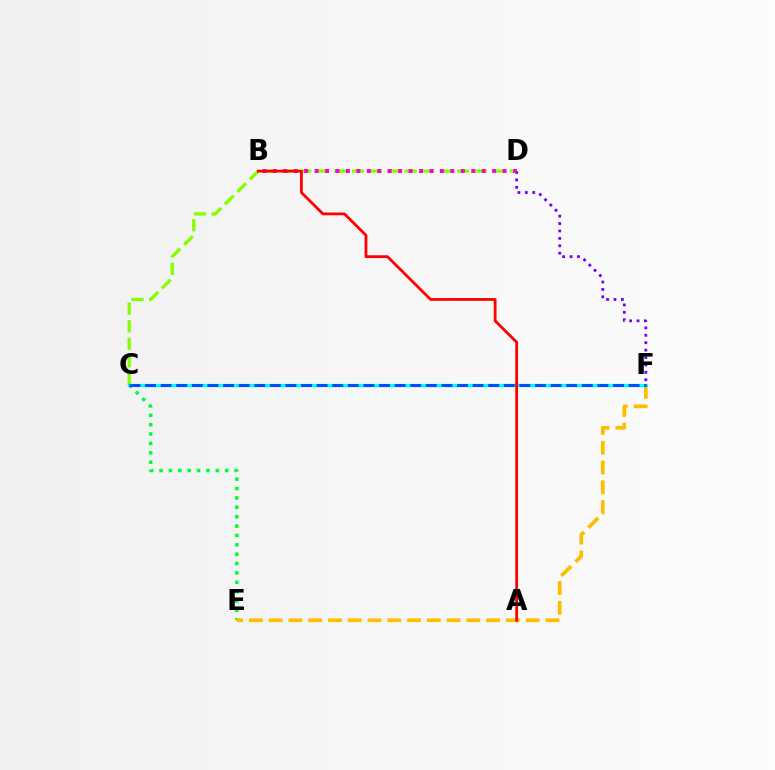{('C', 'E'): [{'color': '#00ff39', 'line_style': 'dotted', 'thickness': 2.55}], ('C', 'D'): [{'color': '#84ff00', 'line_style': 'dashed', 'thickness': 2.38}], ('D', 'F'): [{'color': '#7200ff', 'line_style': 'dotted', 'thickness': 2.01}], ('E', 'F'): [{'color': '#ffbd00', 'line_style': 'dashed', 'thickness': 2.69}], ('B', 'D'): [{'color': '#ff00cf', 'line_style': 'dotted', 'thickness': 2.84}], ('C', 'F'): [{'color': '#00fff6', 'line_style': 'solid', 'thickness': 2.34}, {'color': '#004bff', 'line_style': 'dashed', 'thickness': 2.12}], ('A', 'B'): [{'color': '#ff0000', 'line_style': 'solid', 'thickness': 2.01}]}